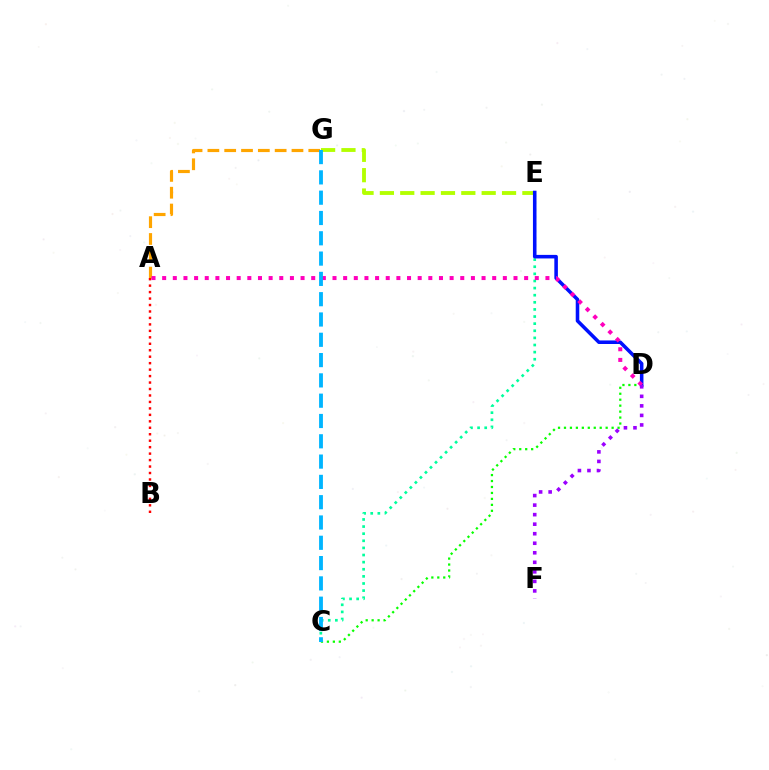{('E', 'G'): [{'color': '#b3ff00', 'line_style': 'dashed', 'thickness': 2.77}], ('C', 'E'): [{'color': '#00ff9d', 'line_style': 'dotted', 'thickness': 1.93}], ('C', 'D'): [{'color': '#08ff00', 'line_style': 'dotted', 'thickness': 1.62}], ('A', 'G'): [{'color': '#ffa500', 'line_style': 'dashed', 'thickness': 2.28}], ('D', 'E'): [{'color': '#0010ff', 'line_style': 'solid', 'thickness': 2.56}], ('A', 'D'): [{'color': '#ff00bd', 'line_style': 'dotted', 'thickness': 2.89}], ('A', 'B'): [{'color': '#ff0000', 'line_style': 'dotted', 'thickness': 1.76}], ('C', 'G'): [{'color': '#00b5ff', 'line_style': 'dashed', 'thickness': 2.76}], ('D', 'F'): [{'color': '#9b00ff', 'line_style': 'dotted', 'thickness': 2.59}]}